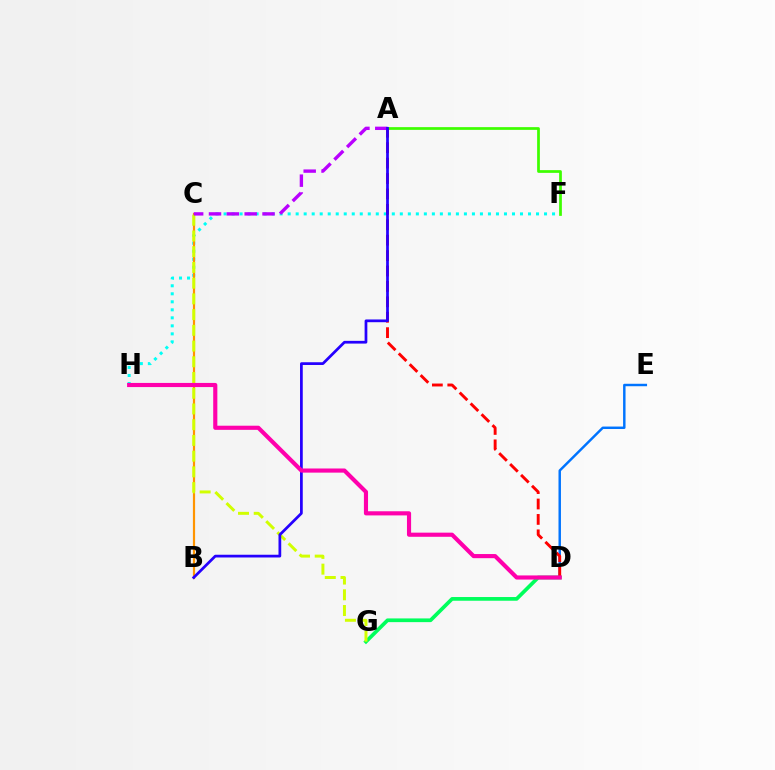{('F', 'H'): [{'color': '#00fff6', 'line_style': 'dotted', 'thickness': 2.18}], ('B', 'C'): [{'color': '#ff9400', 'line_style': 'solid', 'thickness': 1.59}], ('A', 'F'): [{'color': '#3dff00', 'line_style': 'solid', 'thickness': 1.96}], ('D', 'G'): [{'color': '#00ff5c', 'line_style': 'solid', 'thickness': 2.67}], ('D', 'E'): [{'color': '#0074ff', 'line_style': 'solid', 'thickness': 1.76}], ('C', 'G'): [{'color': '#d1ff00', 'line_style': 'dashed', 'thickness': 2.14}], ('A', 'D'): [{'color': '#ff0000', 'line_style': 'dashed', 'thickness': 2.09}], ('A', 'C'): [{'color': '#b900ff', 'line_style': 'dashed', 'thickness': 2.42}], ('A', 'B'): [{'color': '#2500ff', 'line_style': 'solid', 'thickness': 1.97}], ('D', 'H'): [{'color': '#ff00ac', 'line_style': 'solid', 'thickness': 2.98}]}